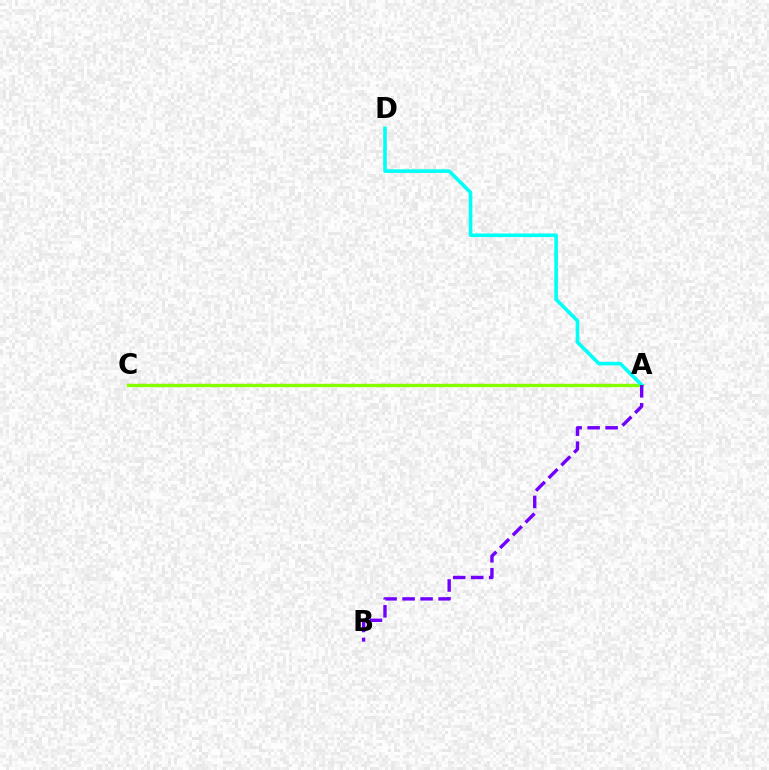{('A', 'C'): [{'color': '#ff0000', 'line_style': 'solid', 'thickness': 1.5}, {'color': '#84ff00', 'line_style': 'solid', 'thickness': 2.37}], ('A', 'D'): [{'color': '#00fff6', 'line_style': 'solid', 'thickness': 2.59}], ('A', 'B'): [{'color': '#7200ff', 'line_style': 'dashed', 'thickness': 2.45}]}